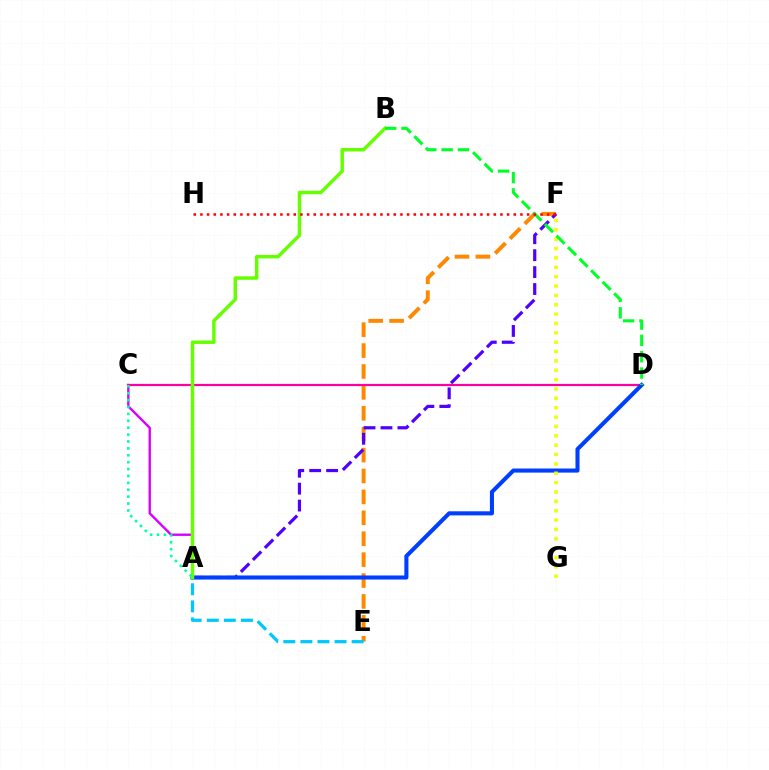{('A', 'C'): [{'color': '#d600ff', 'line_style': 'solid', 'thickness': 1.71}, {'color': '#00ffaf', 'line_style': 'dotted', 'thickness': 1.87}], ('E', 'F'): [{'color': '#ff8800', 'line_style': 'dashed', 'thickness': 2.84}], ('C', 'D'): [{'color': '#ff00a0', 'line_style': 'solid', 'thickness': 1.6}], ('A', 'F'): [{'color': '#4f00ff', 'line_style': 'dashed', 'thickness': 2.3}], ('A', 'D'): [{'color': '#003fff', 'line_style': 'solid', 'thickness': 2.93}], ('A', 'E'): [{'color': '#00c7ff', 'line_style': 'dashed', 'thickness': 2.32}], ('F', 'G'): [{'color': '#eeff00', 'line_style': 'dotted', 'thickness': 2.54}], ('A', 'B'): [{'color': '#66ff00', 'line_style': 'solid', 'thickness': 2.49}], ('B', 'D'): [{'color': '#00ff27', 'line_style': 'dashed', 'thickness': 2.22}], ('F', 'H'): [{'color': '#ff0000', 'line_style': 'dotted', 'thickness': 1.81}]}